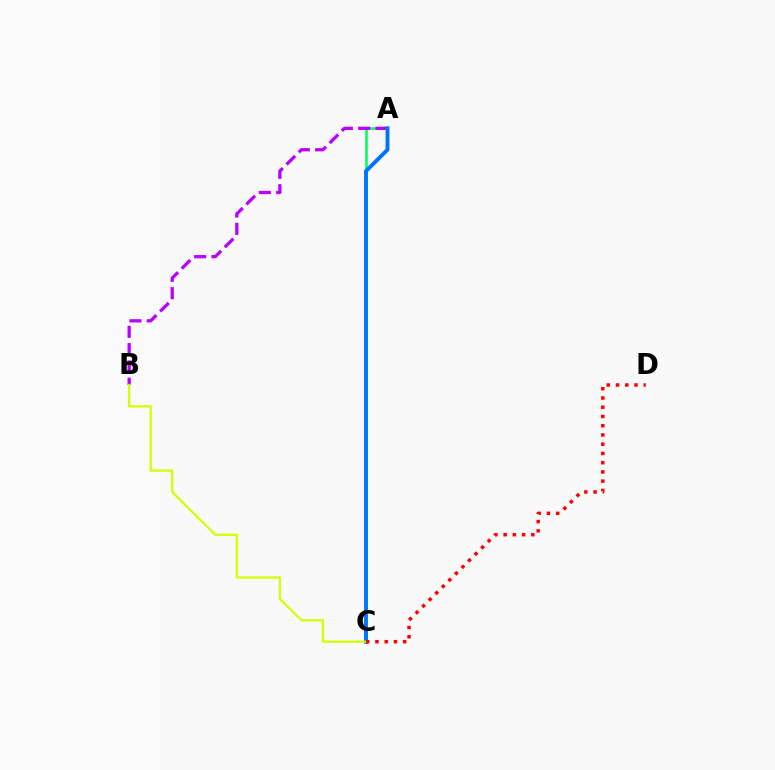{('A', 'C'): [{'color': '#00ff5c', 'line_style': 'solid', 'thickness': 1.83}, {'color': '#0074ff', 'line_style': 'solid', 'thickness': 2.81}], ('A', 'B'): [{'color': '#b900ff', 'line_style': 'dashed', 'thickness': 2.35}], ('B', 'C'): [{'color': '#d1ff00', 'line_style': 'solid', 'thickness': 1.6}], ('C', 'D'): [{'color': '#ff0000', 'line_style': 'dotted', 'thickness': 2.51}]}